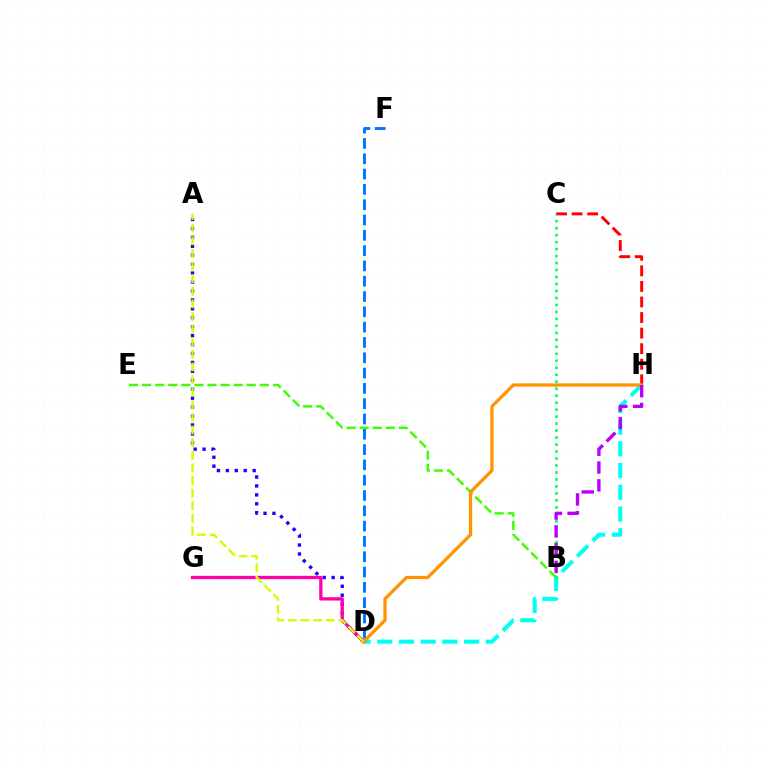{('D', 'H'): [{'color': '#00fff6', 'line_style': 'dashed', 'thickness': 2.95}, {'color': '#ff9400', 'line_style': 'solid', 'thickness': 2.34}], ('C', 'H'): [{'color': '#ff0000', 'line_style': 'dashed', 'thickness': 2.11}], ('D', 'F'): [{'color': '#0074ff', 'line_style': 'dashed', 'thickness': 2.08}], ('B', 'C'): [{'color': '#00ff5c', 'line_style': 'dotted', 'thickness': 1.9}], ('B', 'E'): [{'color': '#3dff00', 'line_style': 'dashed', 'thickness': 1.78}], ('A', 'D'): [{'color': '#2500ff', 'line_style': 'dotted', 'thickness': 2.43}, {'color': '#d1ff00', 'line_style': 'dashed', 'thickness': 1.71}], ('D', 'G'): [{'color': '#ff00ac', 'line_style': 'solid', 'thickness': 2.37}], ('B', 'H'): [{'color': '#b900ff', 'line_style': 'dashed', 'thickness': 2.41}]}